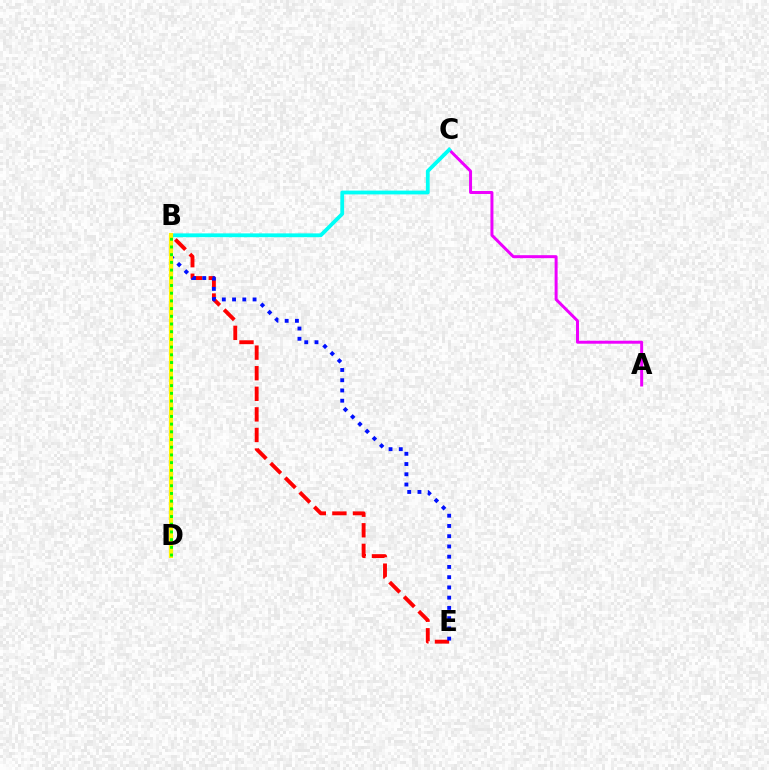{('A', 'C'): [{'color': '#ee00ff', 'line_style': 'solid', 'thickness': 2.15}], ('B', 'E'): [{'color': '#ff0000', 'line_style': 'dashed', 'thickness': 2.8}, {'color': '#0010ff', 'line_style': 'dotted', 'thickness': 2.78}], ('B', 'C'): [{'color': '#00fff6', 'line_style': 'solid', 'thickness': 2.73}], ('B', 'D'): [{'color': '#fcf500', 'line_style': 'solid', 'thickness': 2.99}, {'color': '#08ff00', 'line_style': 'dotted', 'thickness': 2.09}]}